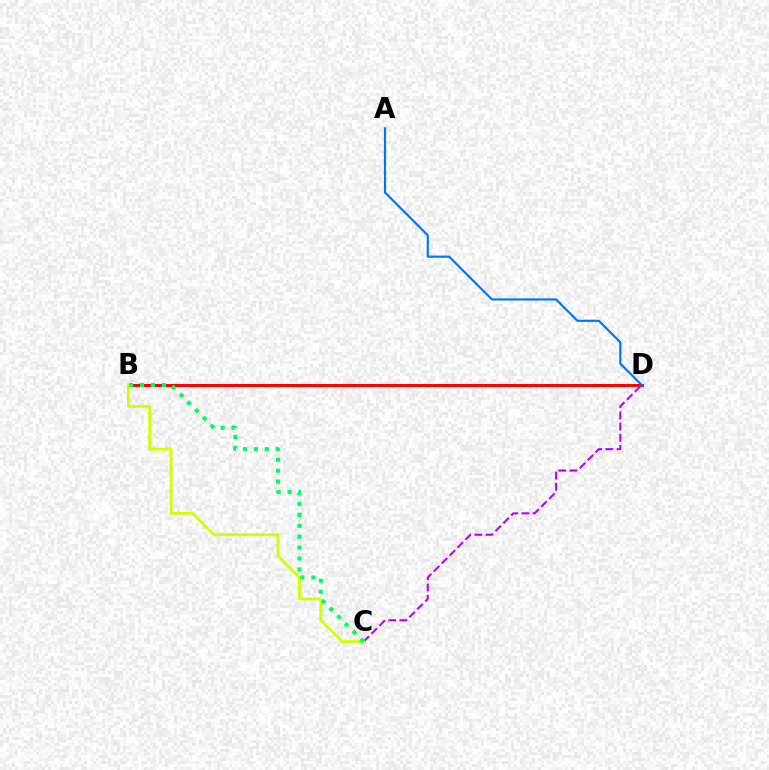{('B', 'D'): [{'color': '#ff0000', 'line_style': 'solid', 'thickness': 2.14}], ('C', 'D'): [{'color': '#b900ff', 'line_style': 'dashed', 'thickness': 1.52}], ('B', 'C'): [{'color': '#d1ff00', 'line_style': 'solid', 'thickness': 2.03}, {'color': '#00ff5c', 'line_style': 'dotted', 'thickness': 2.97}], ('A', 'D'): [{'color': '#0074ff', 'line_style': 'solid', 'thickness': 1.56}]}